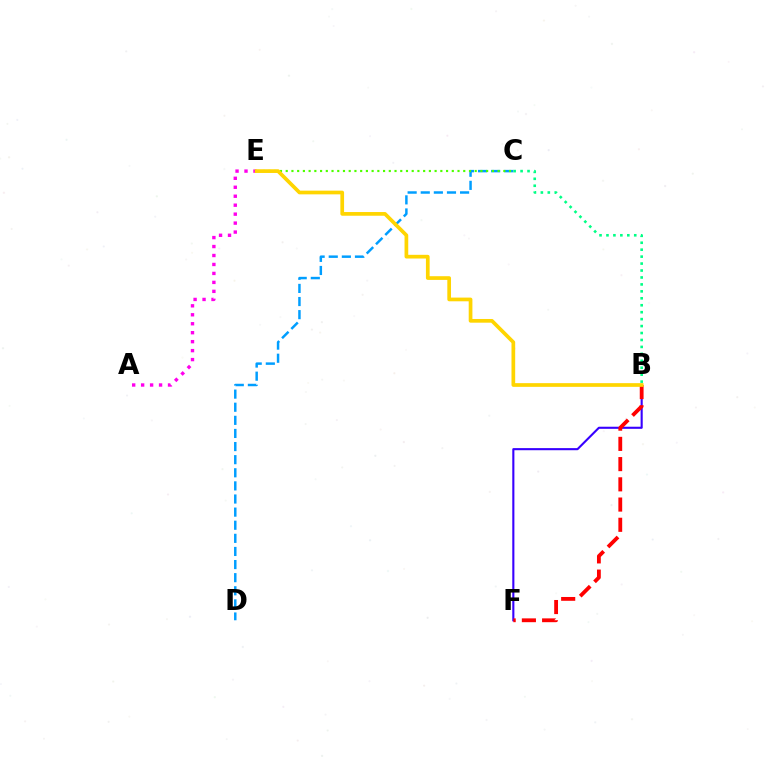{('B', 'F'): [{'color': '#3700ff', 'line_style': 'solid', 'thickness': 1.52}, {'color': '#ff0000', 'line_style': 'dashed', 'thickness': 2.75}], ('C', 'D'): [{'color': '#009eff', 'line_style': 'dashed', 'thickness': 1.78}], ('B', 'C'): [{'color': '#00ff86', 'line_style': 'dotted', 'thickness': 1.89}], ('A', 'E'): [{'color': '#ff00ed', 'line_style': 'dotted', 'thickness': 2.44}], ('C', 'E'): [{'color': '#4fff00', 'line_style': 'dotted', 'thickness': 1.56}], ('B', 'E'): [{'color': '#ffd500', 'line_style': 'solid', 'thickness': 2.67}]}